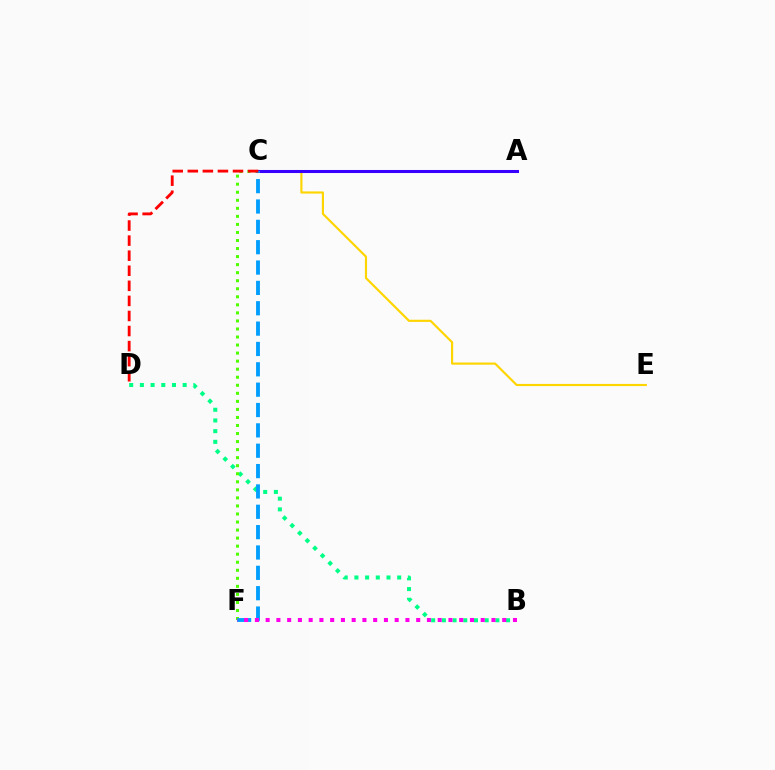{('C', 'E'): [{'color': '#ffd500', 'line_style': 'solid', 'thickness': 1.55}], ('B', 'D'): [{'color': '#00ff86', 'line_style': 'dotted', 'thickness': 2.91}], ('C', 'F'): [{'color': '#4fff00', 'line_style': 'dotted', 'thickness': 2.19}, {'color': '#009eff', 'line_style': 'dashed', 'thickness': 2.76}], ('A', 'C'): [{'color': '#3700ff', 'line_style': 'solid', 'thickness': 2.2}], ('B', 'F'): [{'color': '#ff00ed', 'line_style': 'dotted', 'thickness': 2.92}], ('C', 'D'): [{'color': '#ff0000', 'line_style': 'dashed', 'thickness': 2.05}]}